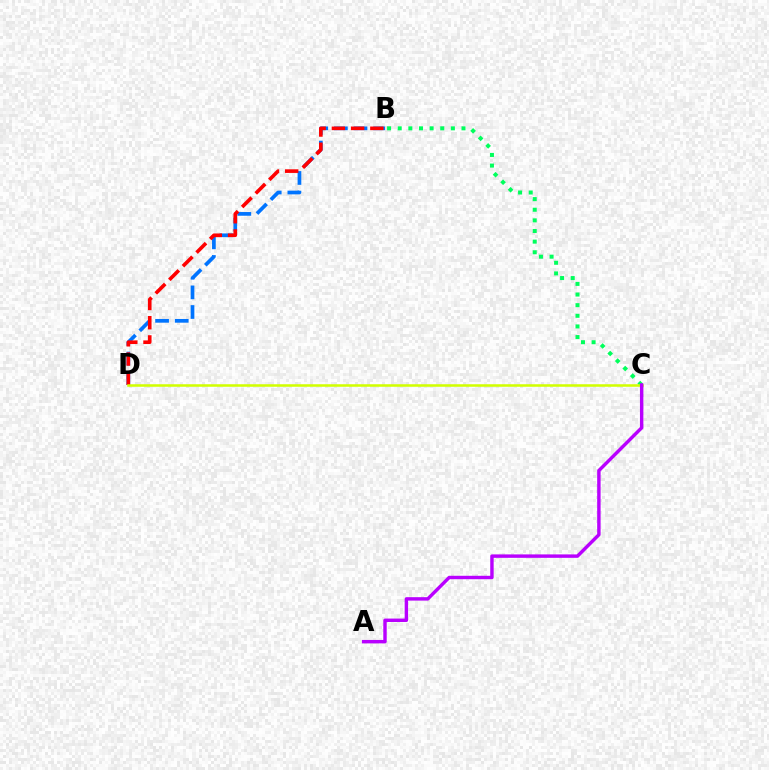{('B', 'D'): [{'color': '#0074ff', 'line_style': 'dashed', 'thickness': 2.67}, {'color': '#ff0000', 'line_style': 'dashed', 'thickness': 2.61}], ('B', 'C'): [{'color': '#00ff5c', 'line_style': 'dotted', 'thickness': 2.89}], ('C', 'D'): [{'color': '#d1ff00', 'line_style': 'solid', 'thickness': 1.82}], ('A', 'C'): [{'color': '#b900ff', 'line_style': 'solid', 'thickness': 2.47}]}